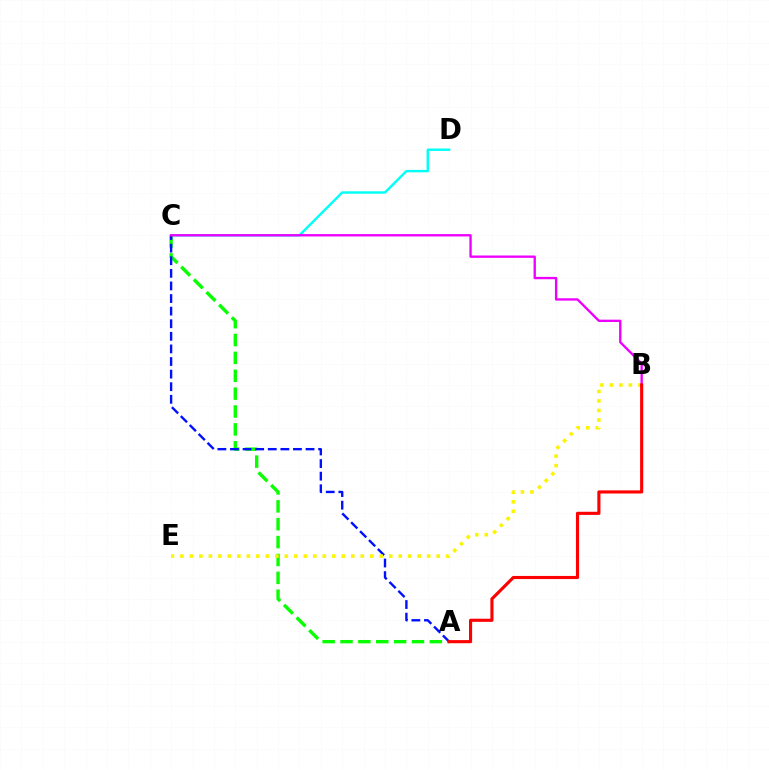{('C', 'D'): [{'color': '#00fff6', 'line_style': 'solid', 'thickness': 1.74}], ('A', 'C'): [{'color': '#08ff00', 'line_style': 'dashed', 'thickness': 2.43}, {'color': '#0010ff', 'line_style': 'dashed', 'thickness': 1.71}], ('B', 'E'): [{'color': '#fcf500', 'line_style': 'dotted', 'thickness': 2.58}], ('B', 'C'): [{'color': '#ee00ff', 'line_style': 'solid', 'thickness': 1.69}], ('A', 'B'): [{'color': '#ff0000', 'line_style': 'solid', 'thickness': 2.25}]}